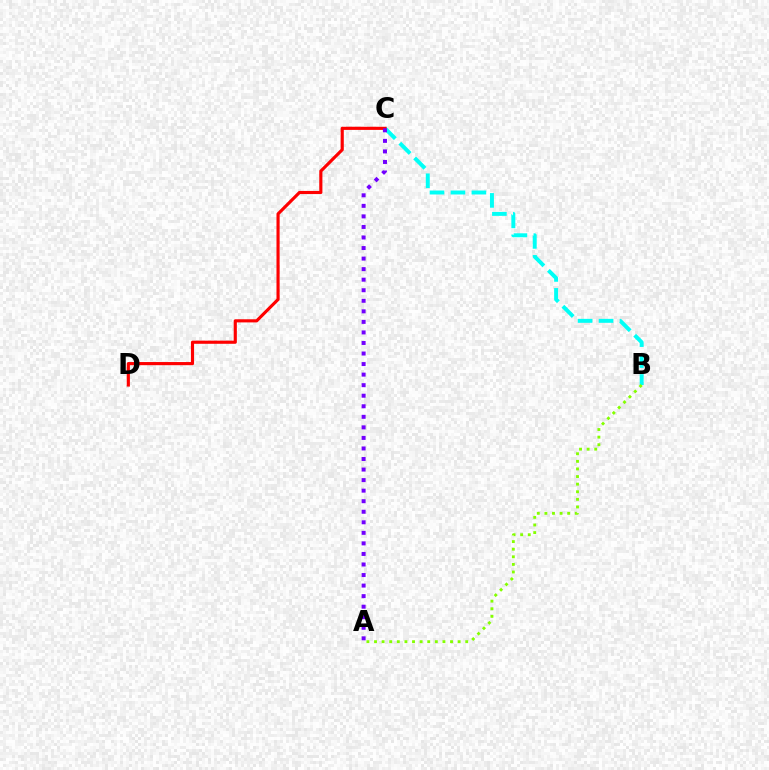{('B', 'C'): [{'color': '#00fff6', 'line_style': 'dashed', 'thickness': 2.85}], ('C', 'D'): [{'color': '#ff0000', 'line_style': 'solid', 'thickness': 2.26}], ('A', 'B'): [{'color': '#84ff00', 'line_style': 'dotted', 'thickness': 2.07}], ('A', 'C'): [{'color': '#7200ff', 'line_style': 'dotted', 'thickness': 2.87}]}